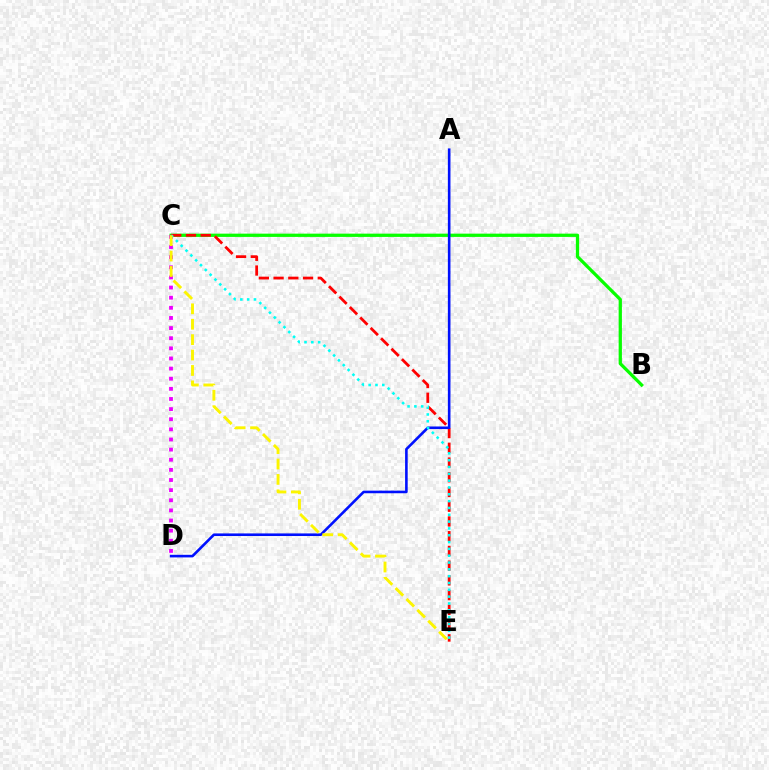{('B', 'C'): [{'color': '#08ff00', 'line_style': 'solid', 'thickness': 2.35}], ('C', 'D'): [{'color': '#ee00ff', 'line_style': 'dotted', 'thickness': 2.75}], ('C', 'E'): [{'color': '#ff0000', 'line_style': 'dashed', 'thickness': 2.0}, {'color': '#00fff6', 'line_style': 'dotted', 'thickness': 1.85}, {'color': '#fcf500', 'line_style': 'dashed', 'thickness': 2.09}], ('A', 'D'): [{'color': '#0010ff', 'line_style': 'solid', 'thickness': 1.88}]}